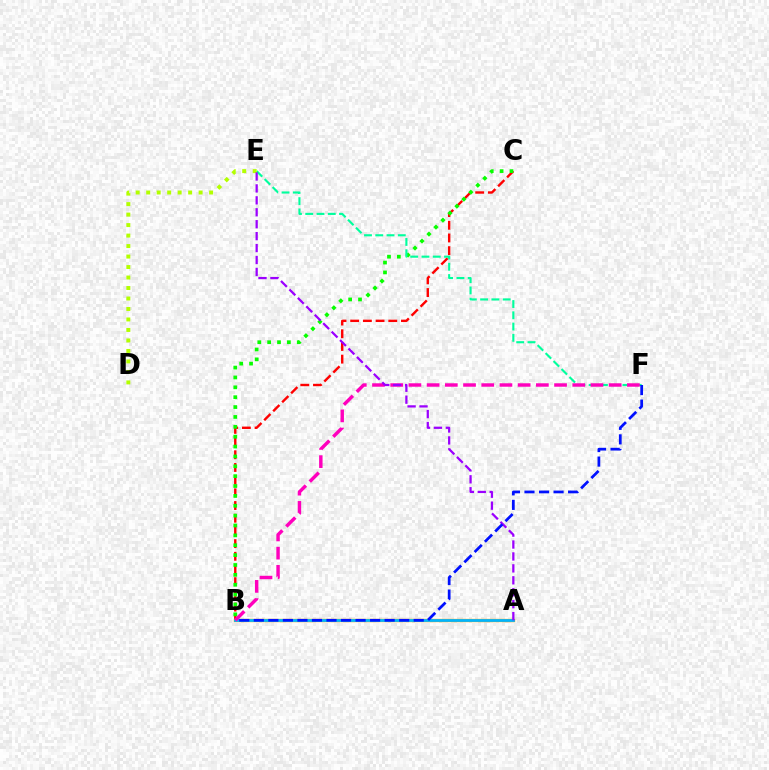{('B', 'C'): [{'color': '#ff0000', 'line_style': 'dashed', 'thickness': 1.72}, {'color': '#08ff00', 'line_style': 'dotted', 'thickness': 2.68}], ('E', 'F'): [{'color': '#00ff9d', 'line_style': 'dashed', 'thickness': 1.53}], ('A', 'B'): [{'color': '#ffa500', 'line_style': 'solid', 'thickness': 2.4}, {'color': '#00b5ff', 'line_style': 'solid', 'thickness': 1.98}], ('B', 'F'): [{'color': '#ff00bd', 'line_style': 'dashed', 'thickness': 2.47}, {'color': '#0010ff', 'line_style': 'dashed', 'thickness': 1.97}], ('D', 'E'): [{'color': '#b3ff00', 'line_style': 'dotted', 'thickness': 2.85}], ('A', 'E'): [{'color': '#9b00ff', 'line_style': 'dashed', 'thickness': 1.62}]}